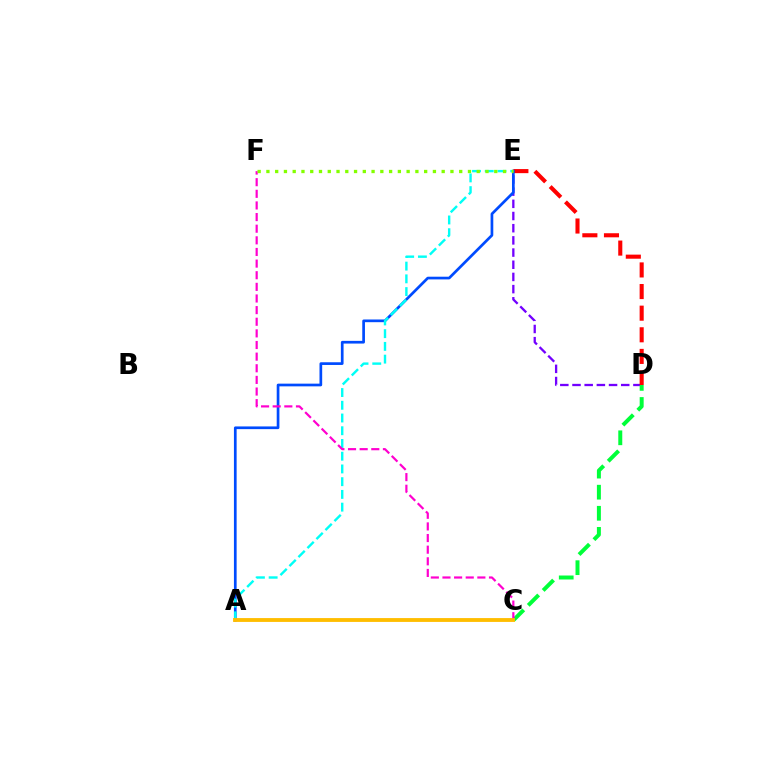{('D', 'E'): [{'color': '#7200ff', 'line_style': 'dashed', 'thickness': 1.65}, {'color': '#ff0000', 'line_style': 'dashed', 'thickness': 2.94}], ('C', 'D'): [{'color': '#00ff39', 'line_style': 'dashed', 'thickness': 2.86}], ('A', 'E'): [{'color': '#004bff', 'line_style': 'solid', 'thickness': 1.94}, {'color': '#00fff6', 'line_style': 'dashed', 'thickness': 1.73}], ('C', 'F'): [{'color': '#ff00cf', 'line_style': 'dashed', 'thickness': 1.58}], ('A', 'C'): [{'color': '#ffbd00', 'line_style': 'solid', 'thickness': 2.77}], ('E', 'F'): [{'color': '#84ff00', 'line_style': 'dotted', 'thickness': 2.38}]}